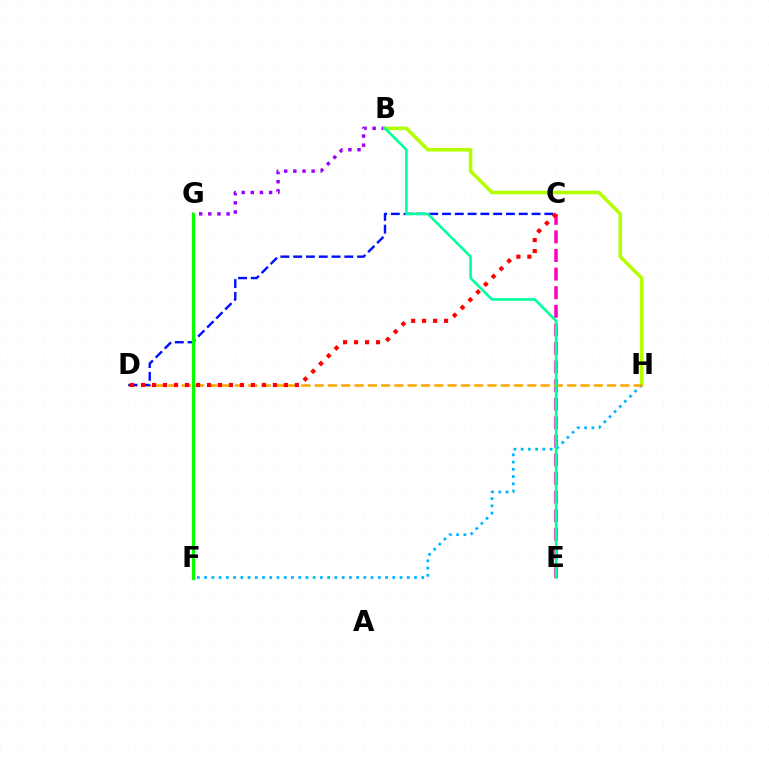{('B', 'G'): [{'color': '#9b00ff', 'line_style': 'dotted', 'thickness': 2.48}], ('C', 'E'): [{'color': '#ff00bd', 'line_style': 'dashed', 'thickness': 2.53}], ('B', 'H'): [{'color': '#b3ff00', 'line_style': 'solid', 'thickness': 2.55}], ('F', 'H'): [{'color': '#00b5ff', 'line_style': 'dotted', 'thickness': 1.97}], ('D', 'H'): [{'color': '#ffa500', 'line_style': 'dashed', 'thickness': 1.81}], ('C', 'D'): [{'color': '#0010ff', 'line_style': 'dashed', 'thickness': 1.74}, {'color': '#ff0000', 'line_style': 'dotted', 'thickness': 2.98}], ('B', 'E'): [{'color': '#00ff9d', 'line_style': 'solid', 'thickness': 1.87}], ('F', 'G'): [{'color': '#08ff00', 'line_style': 'solid', 'thickness': 2.33}]}